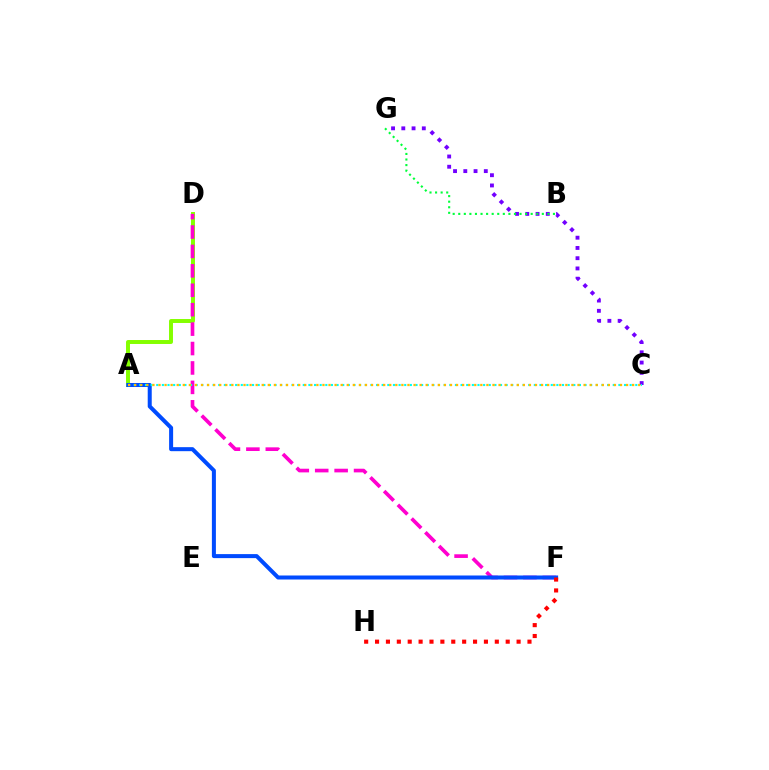{('A', 'D'): [{'color': '#84ff00', 'line_style': 'solid', 'thickness': 2.85}], ('D', 'F'): [{'color': '#ff00cf', 'line_style': 'dashed', 'thickness': 2.64}], ('A', 'F'): [{'color': '#004bff', 'line_style': 'solid', 'thickness': 2.89}], ('C', 'G'): [{'color': '#7200ff', 'line_style': 'dotted', 'thickness': 2.78}], ('A', 'C'): [{'color': '#00fff6', 'line_style': 'dotted', 'thickness': 1.53}, {'color': '#ffbd00', 'line_style': 'dotted', 'thickness': 1.65}], ('B', 'G'): [{'color': '#00ff39', 'line_style': 'dotted', 'thickness': 1.51}], ('F', 'H'): [{'color': '#ff0000', 'line_style': 'dotted', 'thickness': 2.96}]}